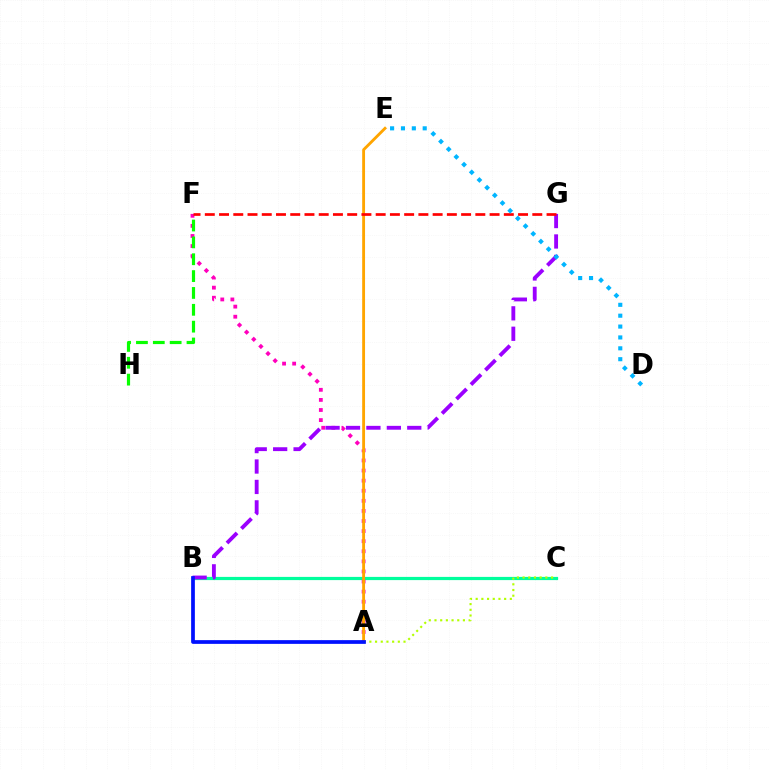{('B', 'C'): [{'color': '#00ff9d', 'line_style': 'solid', 'thickness': 2.31}], ('A', 'F'): [{'color': '#ff00bd', 'line_style': 'dotted', 'thickness': 2.74}], ('A', 'E'): [{'color': '#ffa500', 'line_style': 'solid', 'thickness': 2.05}], ('A', 'C'): [{'color': '#b3ff00', 'line_style': 'dotted', 'thickness': 1.55}], ('B', 'G'): [{'color': '#9b00ff', 'line_style': 'dashed', 'thickness': 2.77}], ('F', 'H'): [{'color': '#08ff00', 'line_style': 'dashed', 'thickness': 2.29}], ('F', 'G'): [{'color': '#ff0000', 'line_style': 'dashed', 'thickness': 1.93}], ('D', 'E'): [{'color': '#00b5ff', 'line_style': 'dotted', 'thickness': 2.95}], ('A', 'B'): [{'color': '#0010ff', 'line_style': 'solid', 'thickness': 2.68}]}